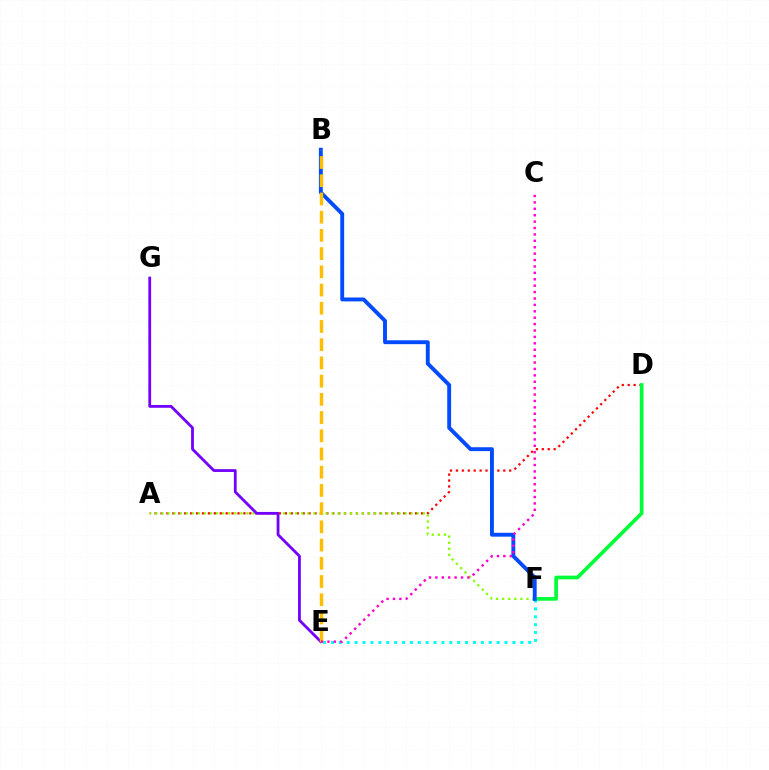{('A', 'D'): [{'color': '#ff0000', 'line_style': 'dotted', 'thickness': 1.61}], ('A', 'F'): [{'color': '#84ff00', 'line_style': 'dotted', 'thickness': 1.65}], ('D', 'F'): [{'color': '#00ff39', 'line_style': 'solid', 'thickness': 2.66}], ('E', 'F'): [{'color': '#00fff6', 'line_style': 'dotted', 'thickness': 2.14}], ('E', 'G'): [{'color': '#7200ff', 'line_style': 'solid', 'thickness': 2.01}], ('B', 'F'): [{'color': '#004bff', 'line_style': 'solid', 'thickness': 2.79}], ('B', 'E'): [{'color': '#ffbd00', 'line_style': 'dashed', 'thickness': 2.47}], ('C', 'E'): [{'color': '#ff00cf', 'line_style': 'dotted', 'thickness': 1.74}]}